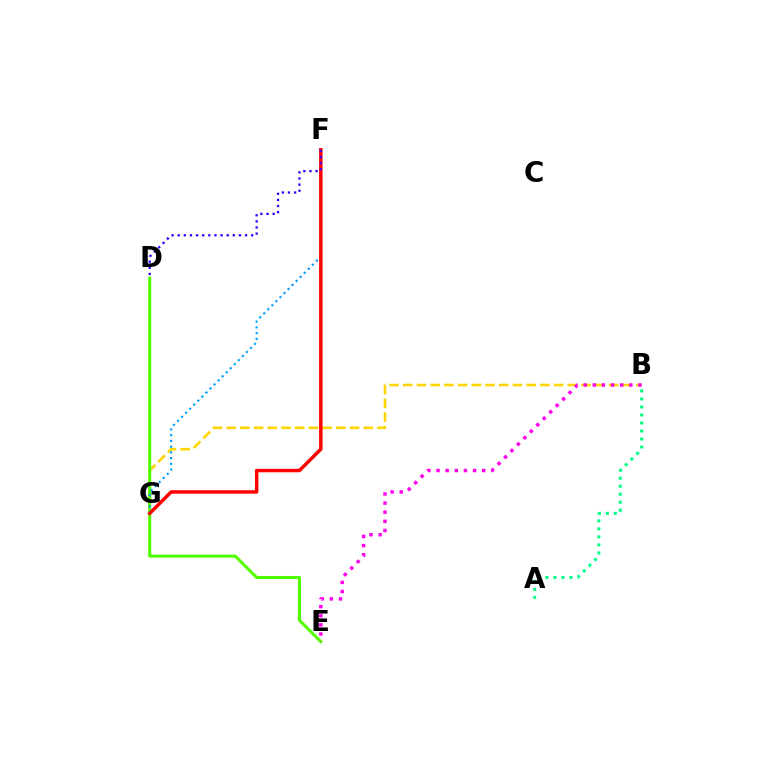{('B', 'G'): [{'color': '#ffd500', 'line_style': 'dashed', 'thickness': 1.86}], ('D', 'E'): [{'color': '#4fff00', 'line_style': 'solid', 'thickness': 2.19}], ('F', 'G'): [{'color': '#009eff', 'line_style': 'dotted', 'thickness': 1.56}, {'color': '#ff0000', 'line_style': 'solid', 'thickness': 2.49}], ('A', 'B'): [{'color': '#00ff86', 'line_style': 'dotted', 'thickness': 2.18}], ('D', 'F'): [{'color': '#3700ff', 'line_style': 'dotted', 'thickness': 1.66}], ('B', 'E'): [{'color': '#ff00ed', 'line_style': 'dotted', 'thickness': 2.48}]}